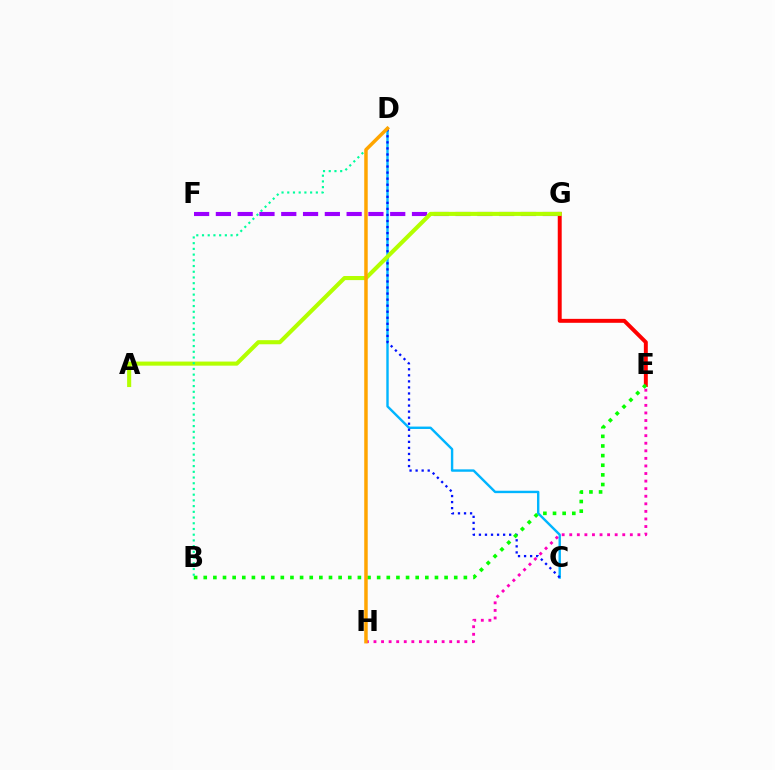{('E', 'G'): [{'color': '#ff0000', 'line_style': 'solid', 'thickness': 2.84}], ('F', 'G'): [{'color': '#9b00ff', 'line_style': 'dashed', 'thickness': 2.96}], ('C', 'D'): [{'color': '#00b5ff', 'line_style': 'solid', 'thickness': 1.73}, {'color': '#0010ff', 'line_style': 'dotted', 'thickness': 1.64}], ('A', 'G'): [{'color': '#b3ff00', 'line_style': 'solid', 'thickness': 2.95}], ('B', 'E'): [{'color': '#08ff00', 'line_style': 'dotted', 'thickness': 2.62}], ('E', 'H'): [{'color': '#ff00bd', 'line_style': 'dotted', 'thickness': 2.06}], ('B', 'D'): [{'color': '#00ff9d', 'line_style': 'dotted', 'thickness': 1.55}], ('D', 'H'): [{'color': '#ffa500', 'line_style': 'solid', 'thickness': 2.51}]}